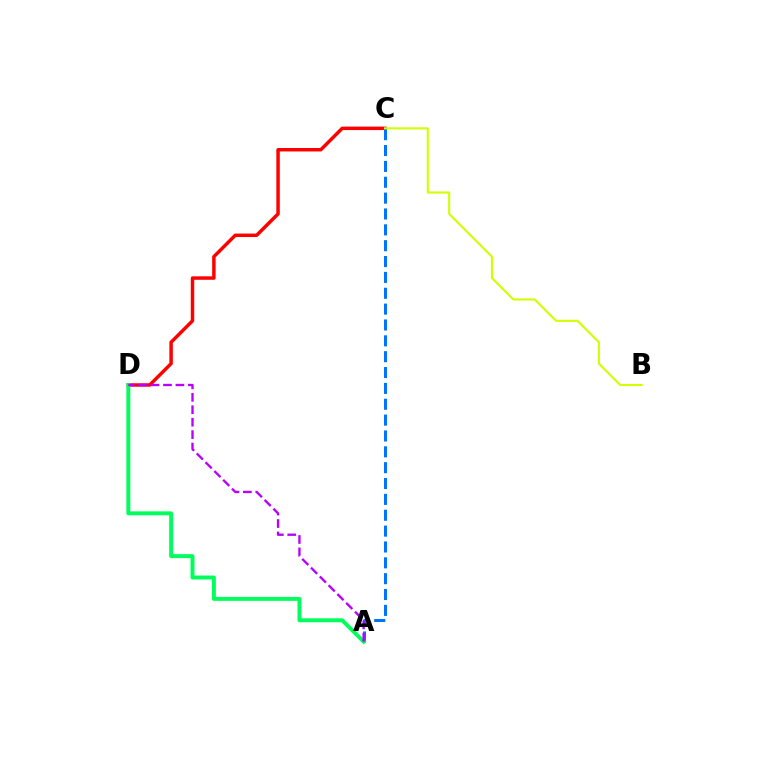{('C', 'D'): [{'color': '#ff0000', 'line_style': 'solid', 'thickness': 2.49}], ('A', 'C'): [{'color': '#0074ff', 'line_style': 'dashed', 'thickness': 2.15}], ('A', 'D'): [{'color': '#00ff5c', 'line_style': 'solid', 'thickness': 2.84}, {'color': '#b900ff', 'line_style': 'dashed', 'thickness': 1.69}], ('B', 'C'): [{'color': '#d1ff00', 'line_style': 'solid', 'thickness': 1.52}]}